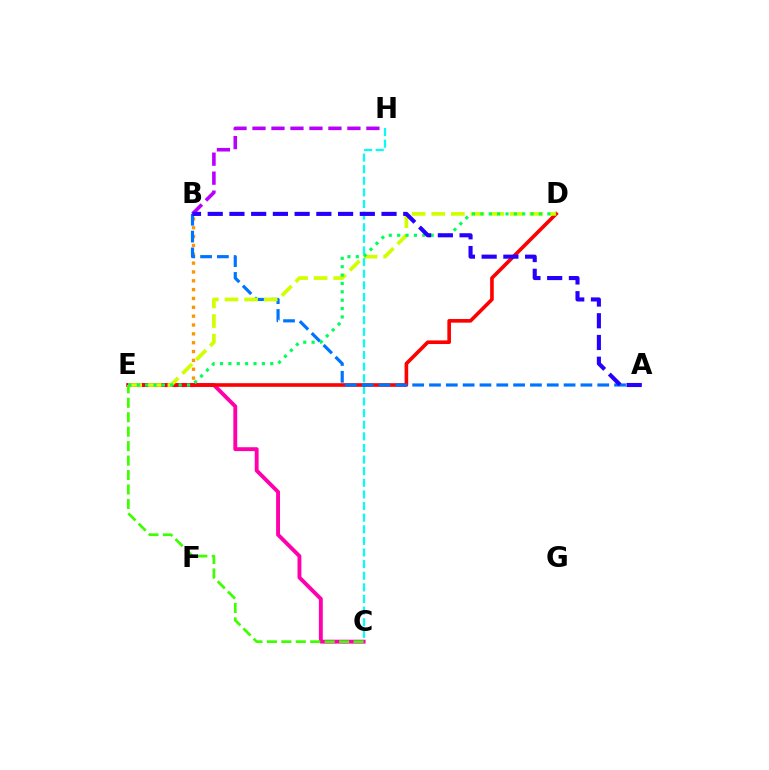{('B', 'E'): [{'color': '#ff9400', 'line_style': 'dotted', 'thickness': 2.4}], ('B', 'H'): [{'color': '#b900ff', 'line_style': 'dashed', 'thickness': 2.58}], ('C', 'H'): [{'color': '#00fff6', 'line_style': 'dashed', 'thickness': 1.58}], ('C', 'E'): [{'color': '#ff00ac', 'line_style': 'solid', 'thickness': 2.79}, {'color': '#3dff00', 'line_style': 'dashed', 'thickness': 1.96}], ('D', 'E'): [{'color': '#ff0000', 'line_style': 'solid', 'thickness': 2.61}, {'color': '#d1ff00', 'line_style': 'dashed', 'thickness': 2.66}, {'color': '#00ff5c', 'line_style': 'dotted', 'thickness': 2.27}], ('A', 'B'): [{'color': '#0074ff', 'line_style': 'dashed', 'thickness': 2.29}, {'color': '#2500ff', 'line_style': 'dashed', 'thickness': 2.95}]}